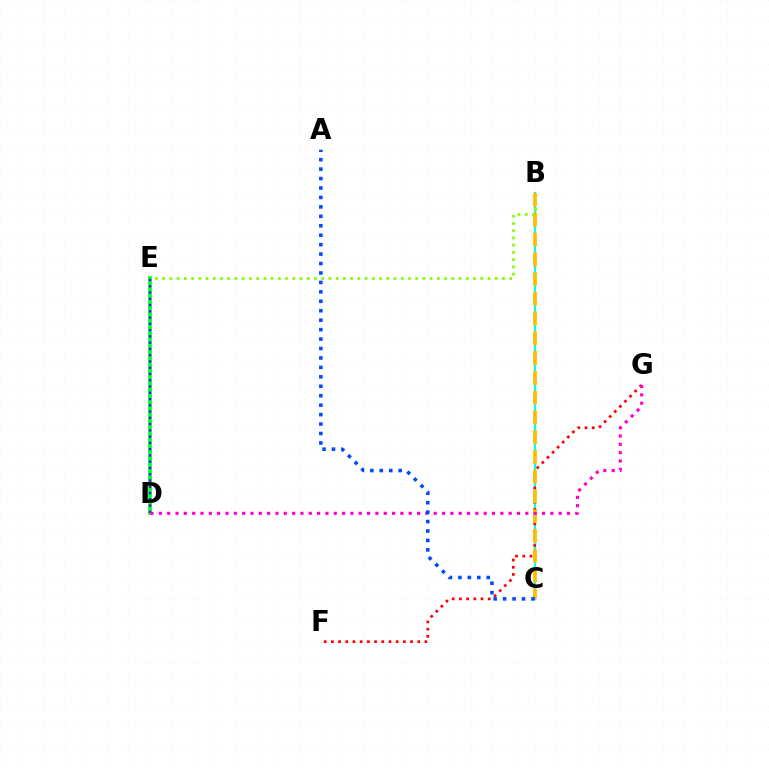{('B', 'C'): [{'color': '#00fff6', 'line_style': 'solid', 'thickness': 1.56}, {'color': '#ffbd00', 'line_style': 'dashed', 'thickness': 2.69}], ('D', 'E'): [{'color': '#00ff39', 'line_style': 'solid', 'thickness': 2.75}, {'color': '#7200ff', 'line_style': 'dotted', 'thickness': 1.7}], ('B', 'E'): [{'color': '#84ff00', 'line_style': 'dotted', 'thickness': 1.96}], ('F', 'G'): [{'color': '#ff0000', 'line_style': 'dotted', 'thickness': 1.96}], ('D', 'G'): [{'color': '#ff00cf', 'line_style': 'dotted', 'thickness': 2.26}], ('A', 'C'): [{'color': '#004bff', 'line_style': 'dotted', 'thickness': 2.57}]}